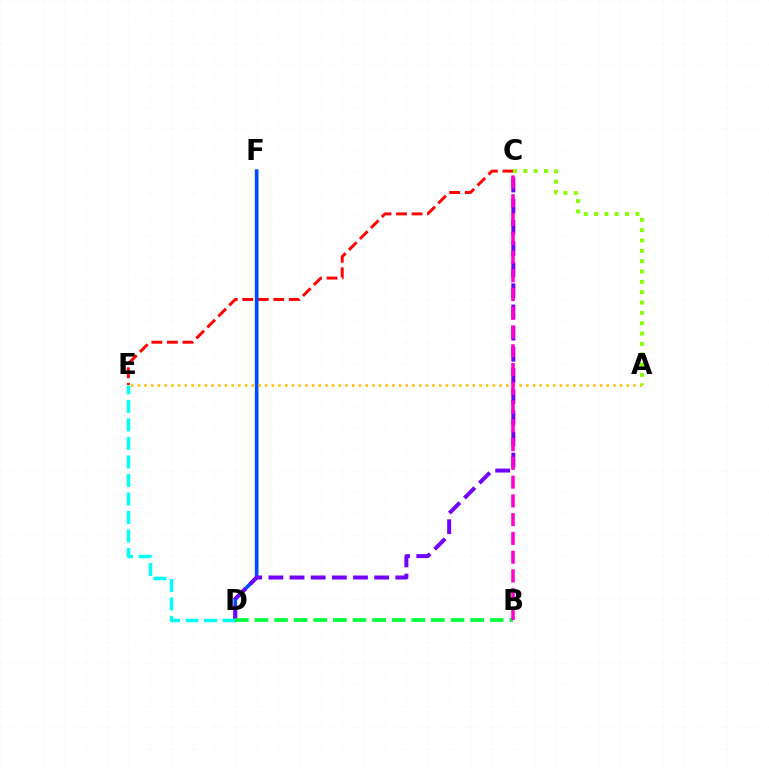{('C', 'E'): [{'color': '#ff0000', 'line_style': 'dashed', 'thickness': 2.11}], ('D', 'F'): [{'color': '#004bff', 'line_style': 'solid', 'thickness': 2.62}], ('C', 'D'): [{'color': '#7200ff', 'line_style': 'dashed', 'thickness': 2.87}], ('A', 'E'): [{'color': '#ffbd00', 'line_style': 'dotted', 'thickness': 1.82}], ('D', 'E'): [{'color': '#00fff6', 'line_style': 'dashed', 'thickness': 2.51}], ('B', 'D'): [{'color': '#00ff39', 'line_style': 'dashed', 'thickness': 2.66}], ('B', 'C'): [{'color': '#ff00cf', 'line_style': 'dashed', 'thickness': 2.55}], ('A', 'C'): [{'color': '#84ff00', 'line_style': 'dotted', 'thickness': 2.81}]}